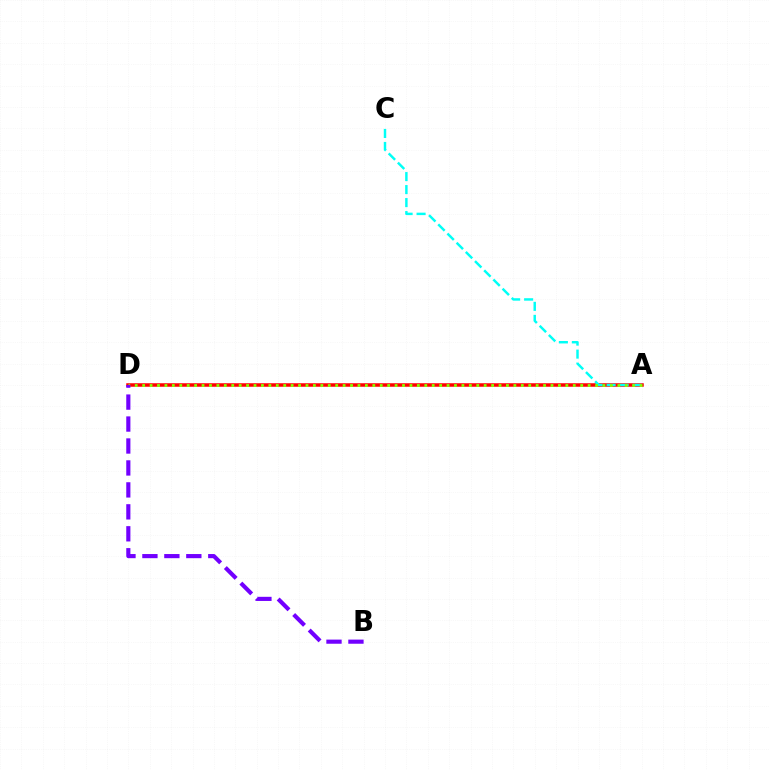{('A', 'D'): [{'color': '#ff0000', 'line_style': 'solid', 'thickness': 2.52}, {'color': '#84ff00', 'line_style': 'dotted', 'thickness': 2.02}], ('A', 'C'): [{'color': '#00fff6', 'line_style': 'dashed', 'thickness': 1.77}], ('B', 'D'): [{'color': '#7200ff', 'line_style': 'dashed', 'thickness': 2.98}]}